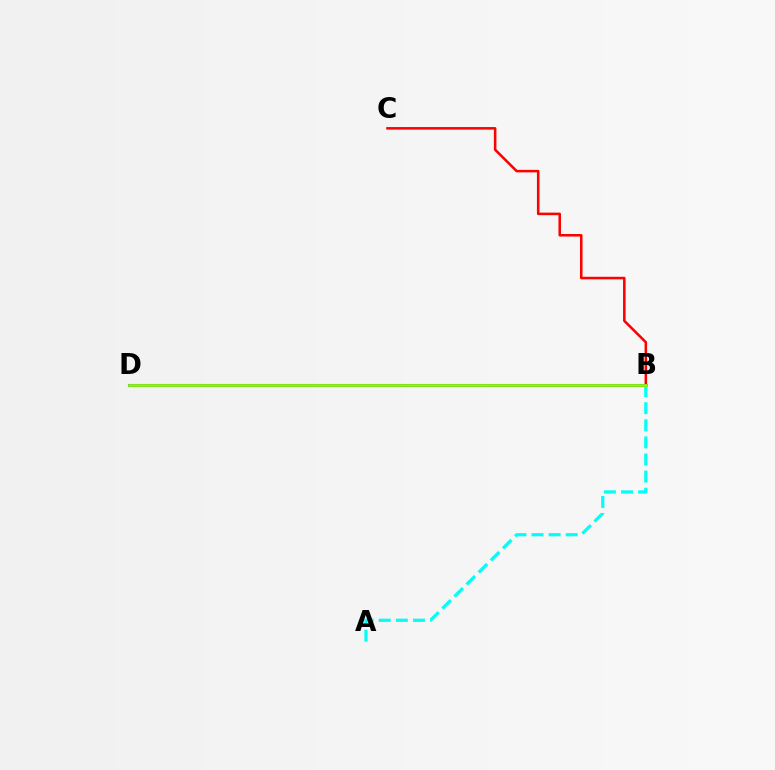{('B', 'D'): [{'color': '#7200ff', 'line_style': 'solid', 'thickness': 2.2}, {'color': '#84ff00', 'line_style': 'solid', 'thickness': 1.99}], ('A', 'B'): [{'color': '#00fff6', 'line_style': 'dashed', 'thickness': 2.32}], ('B', 'C'): [{'color': '#ff0000', 'line_style': 'solid', 'thickness': 1.83}]}